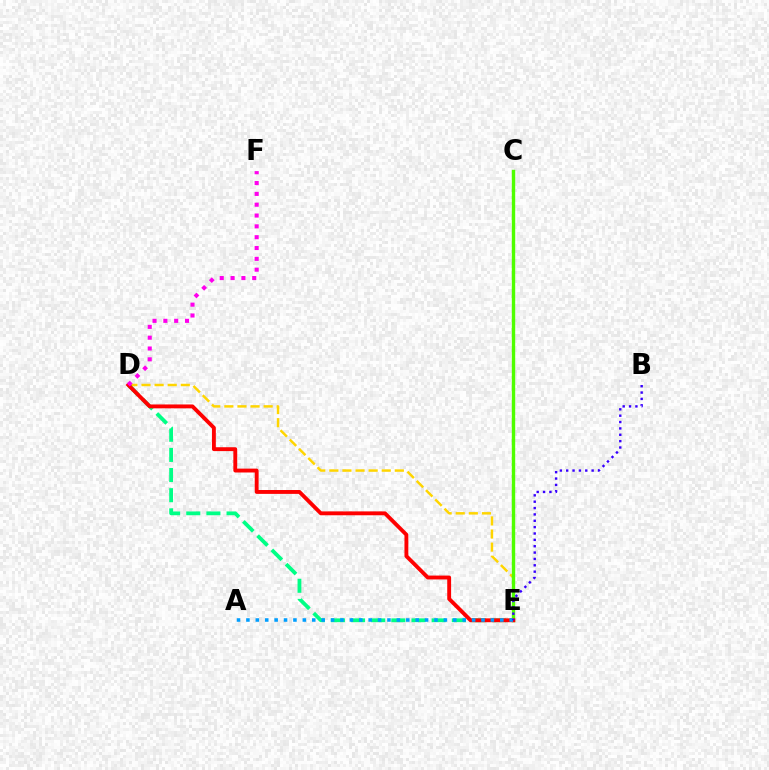{('D', 'E'): [{'color': '#ffd500', 'line_style': 'dashed', 'thickness': 1.78}, {'color': '#00ff86', 'line_style': 'dashed', 'thickness': 2.74}, {'color': '#ff0000', 'line_style': 'solid', 'thickness': 2.78}], ('C', 'E'): [{'color': '#4fff00', 'line_style': 'solid', 'thickness': 2.45}], ('A', 'E'): [{'color': '#009eff', 'line_style': 'dotted', 'thickness': 2.55}], ('B', 'E'): [{'color': '#3700ff', 'line_style': 'dotted', 'thickness': 1.73}], ('D', 'F'): [{'color': '#ff00ed', 'line_style': 'dotted', 'thickness': 2.94}]}